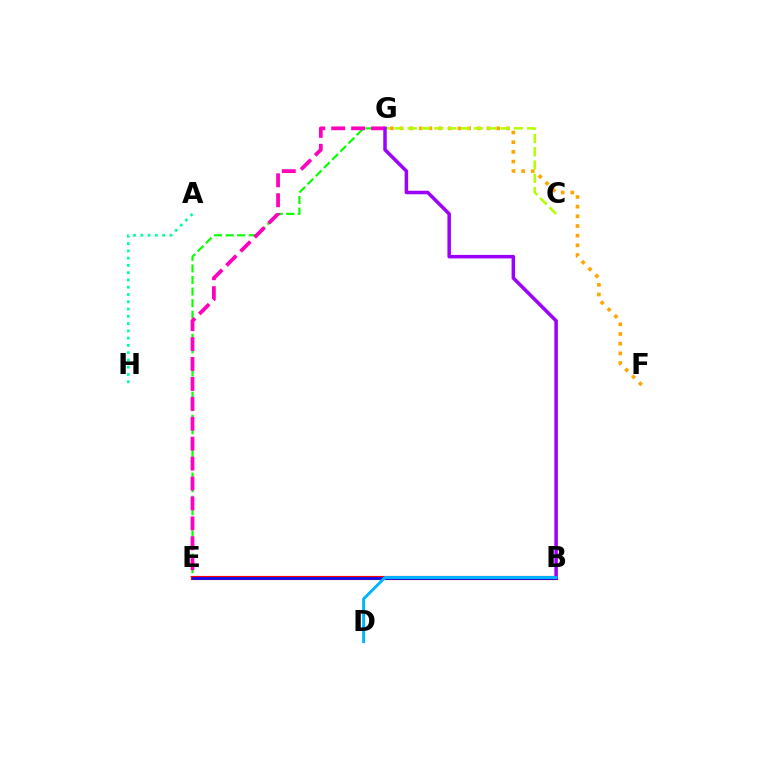{('F', 'G'): [{'color': '#ffa500', 'line_style': 'dotted', 'thickness': 2.63}], ('C', 'G'): [{'color': '#b3ff00', 'line_style': 'dashed', 'thickness': 1.8}], ('E', 'G'): [{'color': '#08ff00', 'line_style': 'dashed', 'thickness': 1.57}, {'color': '#ff00bd', 'line_style': 'dashed', 'thickness': 2.71}], ('B', 'E'): [{'color': '#ff0000', 'line_style': 'solid', 'thickness': 2.98}, {'color': '#0010ff', 'line_style': 'solid', 'thickness': 1.88}], ('B', 'G'): [{'color': '#9b00ff', 'line_style': 'solid', 'thickness': 2.52}], ('B', 'D'): [{'color': '#00b5ff', 'line_style': 'solid', 'thickness': 2.11}], ('A', 'H'): [{'color': '#00ff9d', 'line_style': 'dotted', 'thickness': 1.98}]}